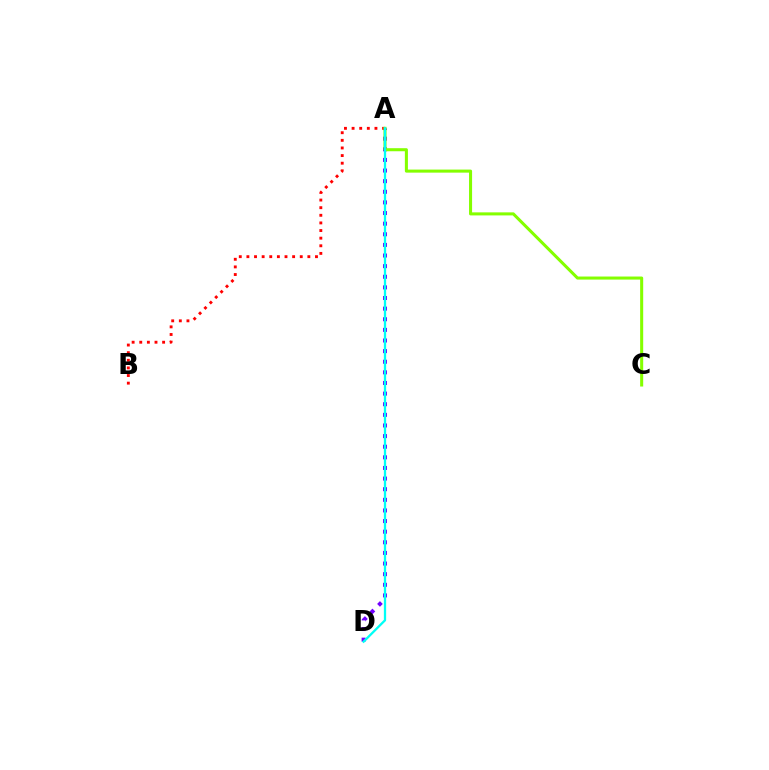{('A', 'D'): [{'color': '#7200ff', 'line_style': 'dotted', 'thickness': 2.89}, {'color': '#00fff6', 'line_style': 'solid', 'thickness': 1.64}], ('A', 'B'): [{'color': '#ff0000', 'line_style': 'dotted', 'thickness': 2.07}], ('A', 'C'): [{'color': '#84ff00', 'line_style': 'solid', 'thickness': 2.2}]}